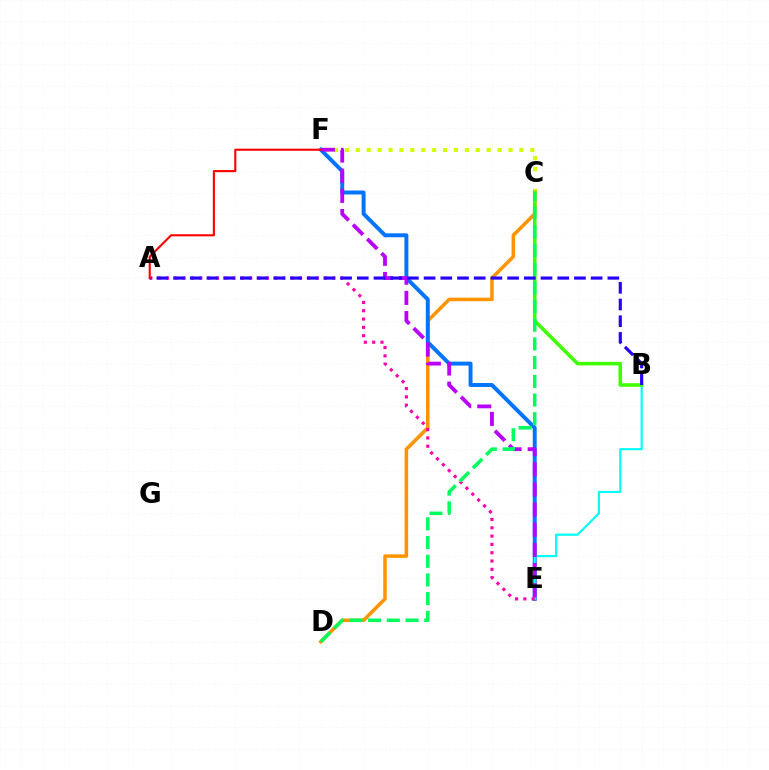{('C', 'F'): [{'color': '#d1ff00', 'line_style': 'dotted', 'thickness': 2.96}], ('C', 'D'): [{'color': '#ff9400', 'line_style': 'solid', 'thickness': 2.55}, {'color': '#00ff5c', 'line_style': 'dashed', 'thickness': 2.54}], ('E', 'F'): [{'color': '#0074ff', 'line_style': 'solid', 'thickness': 2.84}, {'color': '#b900ff', 'line_style': 'dashed', 'thickness': 2.74}], ('B', 'E'): [{'color': '#00fff6', 'line_style': 'solid', 'thickness': 1.55}], ('A', 'E'): [{'color': '#ff00ac', 'line_style': 'dotted', 'thickness': 2.26}], ('B', 'C'): [{'color': '#3dff00', 'line_style': 'solid', 'thickness': 2.56}], ('A', 'B'): [{'color': '#2500ff', 'line_style': 'dashed', 'thickness': 2.27}], ('A', 'F'): [{'color': '#ff0000', 'line_style': 'solid', 'thickness': 1.52}]}